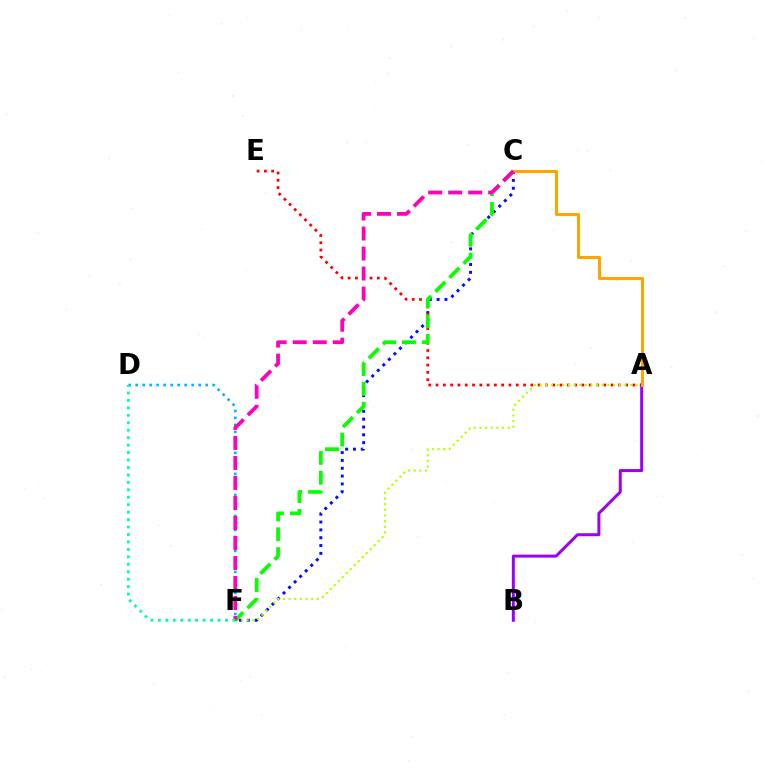{('C', 'F'): [{'color': '#0010ff', 'line_style': 'dotted', 'thickness': 2.13}, {'color': '#08ff00', 'line_style': 'dashed', 'thickness': 2.7}, {'color': '#ff00bd', 'line_style': 'dashed', 'thickness': 2.72}], ('A', 'E'): [{'color': '#ff0000', 'line_style': 'dotted', 'thickness': 1.98}], ('A', 'F'): [{'color': '#b3ff00', 'line_style': 'dotted', 'thickness': 1.53}], ('A', 'B'): [{'color': '#9b00ff', 'line_style': 'solid', 'thickness': 2.15}], ('D', 'F'): [{'color': '#00b5ff', 'line_style': 'dotted', 'thickness': 1.9}, {'color': '#00ff9d', 'line_style': 'dotted', 'thickness': 2.02}], ('A', 'C'): [{'color': '#ffa500', 'line_style': 'solid', 'thickness': 2.18}]}